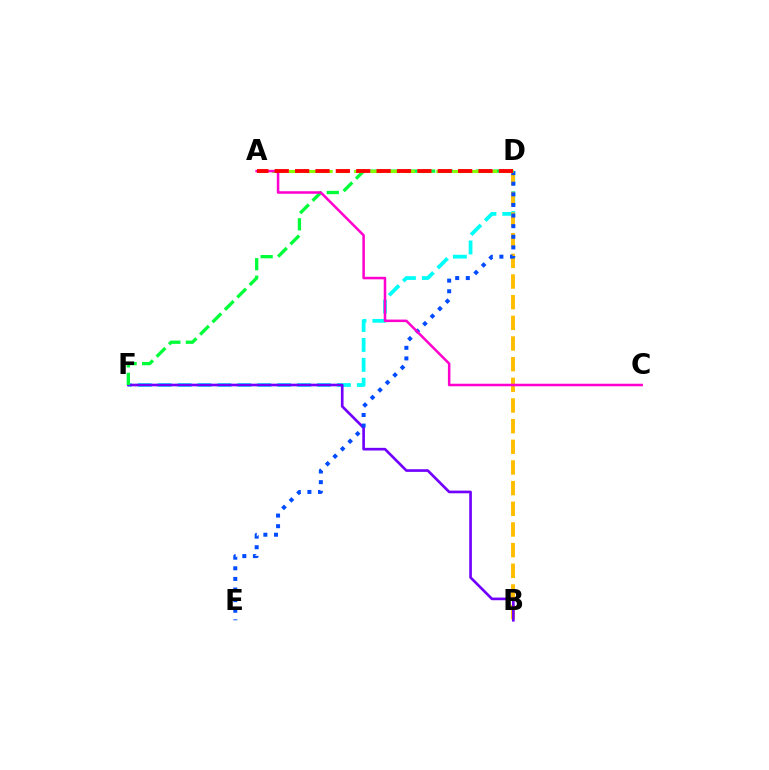{('D', 'F'): [{'color': '#00fff6', 'line_style': 'dashed', 'thickness': 2.71}, {'color': '#00ff39', 'line_style': 'dashed', 'thickness': 2.38}], ('B', 'D'): [{'color': '#ffbd00', 'line_style': 'dashed', 'thickness': 2.81}], ('B', 'F'): [{'color': '#7200ff', 'line_style': 'solid', 'thickness': 1.92}], ('D', 'E'): [{'color': '#004bff', 'line_style': 'dotted', 'thickness': 2.88}], ('A', 'D'): [{'color': '#84ff00', 'line_style': 'dashed', 'thickness': 2.23}, {'color': '#ff0000', 'line_style': 'dashed', 'thickness': 2.77}], ('A', 'C'): [{'color': '#ff00cf', 'line_style': 'solid', 'thickness': 1.82}]}